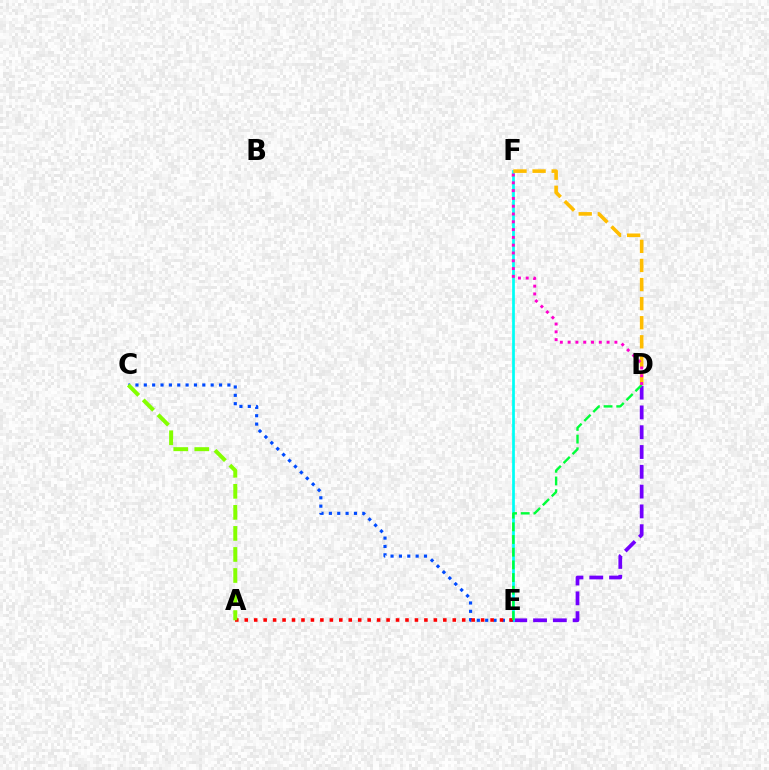{('D', 'E'): [{'color': '#7200ff', 'line_style': 'dashed', 'thickness': 2.69}, {'color': '#00ff39', 'line_style': 'dashed', 'thickness': 1.72}], ('E', 'F'): [{'color': '#00fff6', 'line_style': 'solid', 'thickness': 1.97}], ('D', 'F'): [{'color': '#ffbd00', 'line_style': 'dashed', 'thickness': 2.59}, {'color': '#ff00cf', 'line_style': 'dotted', 'thickness': 2.12}], ('C', 'E'): [{'color': '#004bff', 'line_style': 'dotted', 'thickness': 2.27}], ('A', 'E'): [{'color': '#ff0000', 'line_style': 'dotted', 'thickness': 2.57}], ('A', 'C'): [{'color': '#84ff00', 'line_style': 'dashed', 'thickness': 2.86}]}